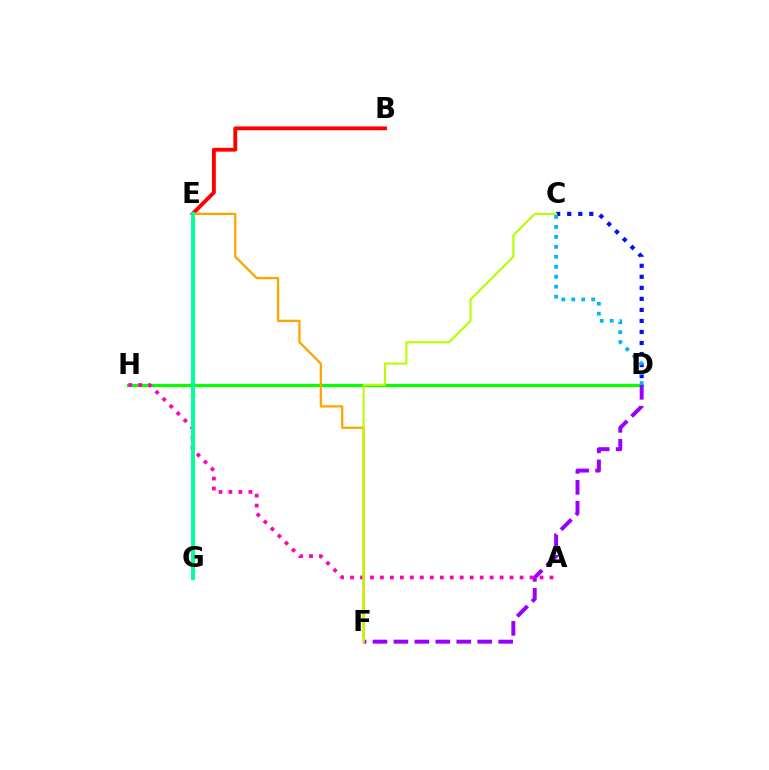{('B', 'E'): [{'color': '#ff0000', 'line_style': 'solid', 'thickness': 2.77}], ('C', 'D'): [{'color': '#0010ff', 'line_style': 'dotted', 'thickness': 3.0}, {'color': '#00b5ff', 'line_style': 'dotted', 'thickness': 2.71}], ('D', 'H'): [{'color': '#08ff00', 'line_style': 'solid', 'thickness': 2.32}], ('D', 'F'): [{'color': '#9b00ff', 'line_style': 'dashed', 'thickness': 2.85}], ('A', 'H'): [{'color': '#ff00bd', 'line_style': 'dotted', 'thickness': 2.71}], ('E', 'F'): [{'color': '#ffa500', 'line_style': 'solid', 'thickness': 1.65}], ('E', 'G'): [{'color': '#00ff9d', 'line_style': 'solid', 'thickness': 2.84}], ('C', 'F'): [{'color': '#b3ff00', 'line_style': 'solid', 'thickness': 1.51}]}